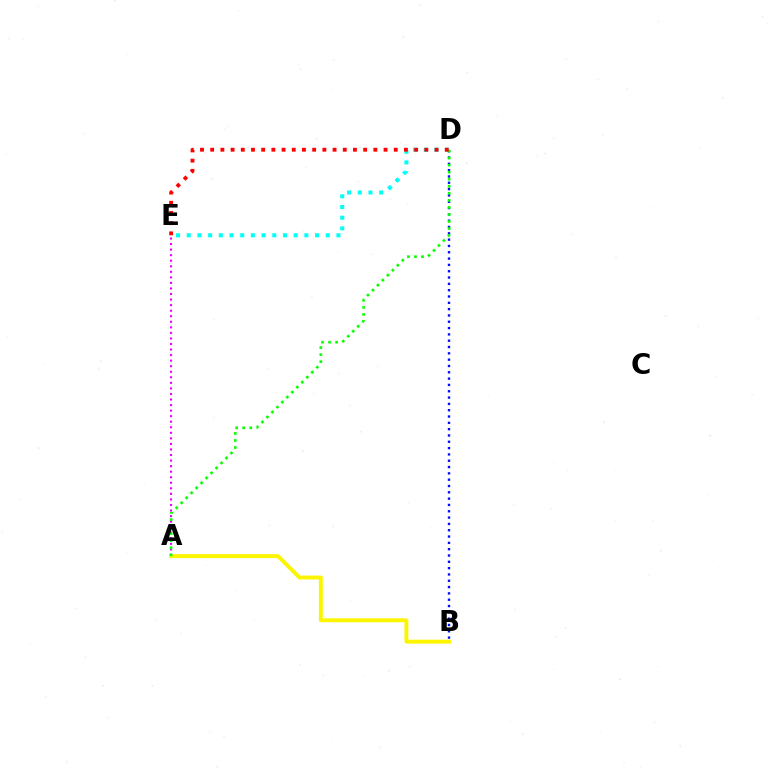{('A', 'B'): [{'color': '#fcf500', 'line_style': 'solid', 'thickness': 2.82}], ('D', 'E'): [{'color': '#00fff6', 'line_style': 'dotted', 'thickness': 2.9}, {'color': '#ff0000', 'line_style': 'dotted', 'thickness': 2.77}], ('A', 'E'): [{'color': '#ee00ff', 'line_style': 'dotted', 'thickness': 1.51}], ('B', 'D'): [{'color': '#0010ff', 'line_style': 'dotted', 'thickness': 1.72}], ('A', 'D'): [{'color': '#08ff00', 'line_style': 'dotted', 'thickness': 1.91}]}